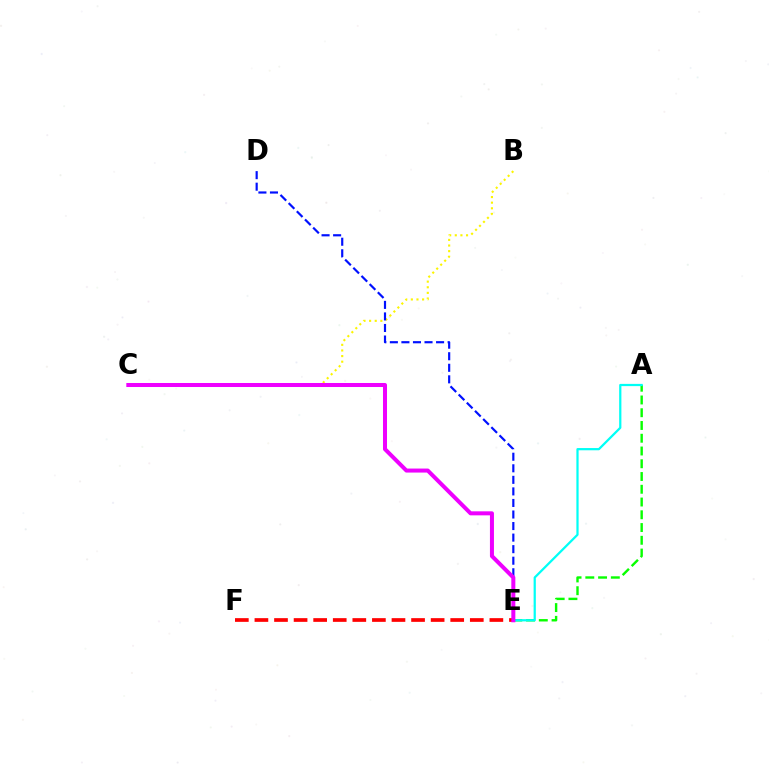{('A', 'E'): [{'color': '#08ff00', 'line_style': 'dashed', 'thickness': 1.73}, {'color': '#00fff6', 'line_style': 'solid', 'thickness': 1.61}], ('B', 'C'): [{'color': '#fcf500', 'line_style': 'dotted', 'thickness': 1.53}], ('E', 'F'): [{'color': '#ff0000', 'line_style': 'dashed', 'thickness': 2.66}], ('D', 'E'): [{'color': '#0010ff', 'line_style': 'dashed', 'thickness': 1.57}], ('C', 'E'): [{'color': '#ee00ff', 'line_style': 'solid', 'thickness': 2.89}]}